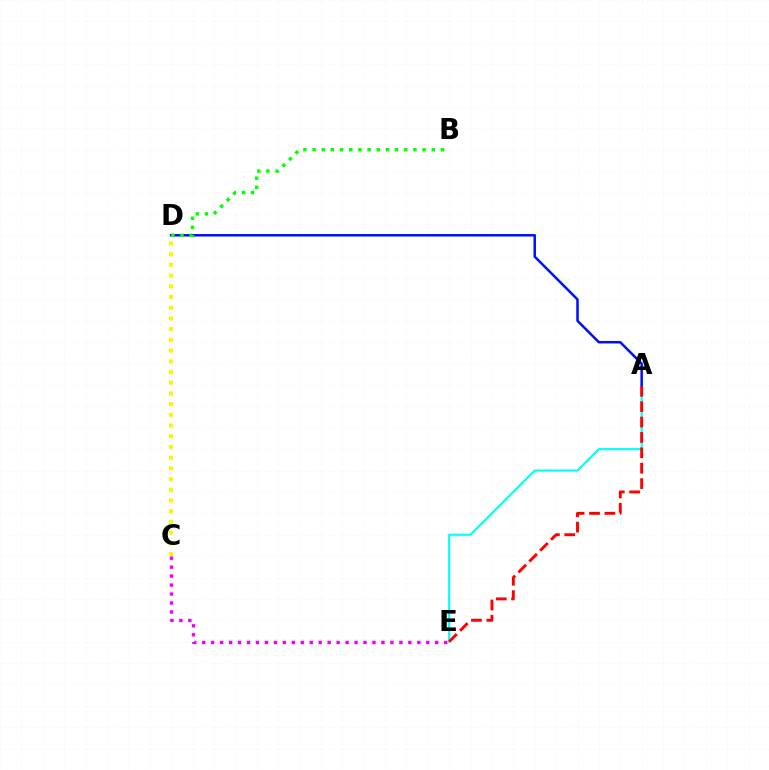{('A', 'E'): [{'color': '#00fff6', 'line_style': 'solid', 'thickness': 1.54}, {'color': '#ff0000', 'line_style': 'dashed', 'thickness': 2.09}], ('A', 'D'): [{'color': '#0010ff', 'line_style': 'solid', 'thickness': 1.8}], ('C', 'E'): [{'color': '#ee00ff', 'line_style': 'dotted', 'thickness': 2.44}], ('B', 'D'): [{'color': '#08ff00', 'line_style': 'dotted', 'thickness': 2.49}], ('C', 'D'): [{'color': '#fcf500', 'line_style': 'dotted', 'thickness': 2.91}]}